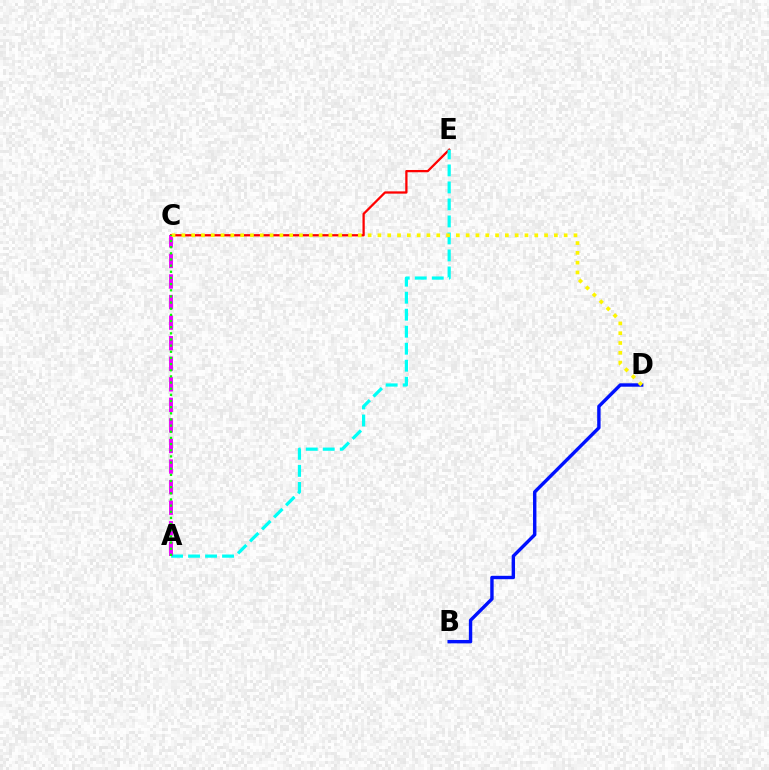{('B', 'D'): [{'color': '#0010ff', 'line_style': 'solid', 'thickness': 2.45}], ('C', 'E'): [{'color': '#ff0000', 'line_style': 'solid', 'thickness': 1.63}], ('A', 'E'): [{'color': '#00fff6', 'line_style': 'dashed', 'thickness': 2.31}], ('A', 'C'): [{'color': '#ee00ff', 'line_style': 'dashed', 'thickness': 2.79}, {'color': '#08ff00', 'line_style': 'dotted', 'thickness': 1.67}], ('C', 'D'): [{'color': '#fcf500', 'line_style': 'dotted', 'thickness': 2.66}]}